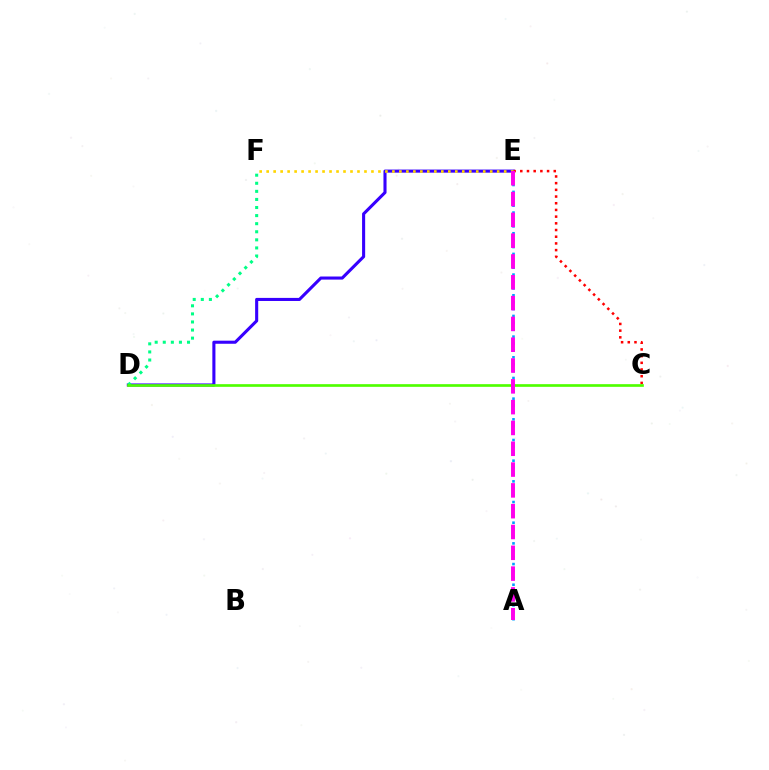{('D', 'E'): [{'color': '#3700ff', 'line_style': 'solid', 'thickness': 2.22}], ('D', 'F'): [{'color': '#00ff86', 'line_style': 'dotted', 'thickness': 2.2}], ('C', 'E'): [{'color': '#ff0000', 'line_style': 'dotted', 'thickness': 1.82}], ('C', 'D'): [{'color': '#4fff00', 'line_style': 'solid', 'thickness': 1.92}], ('A', 'E'): [{'color': '#009eff', 'line_style': 'dotted', 'thickness': 1.87}, {'color': '#ff00ed', 'line_style': 'dashed', 'thickness': 2.83}], ('E', 'F'): [{'color': '#ffd500', 'line_style': 'dotted', 'thickness': 1.9}]}